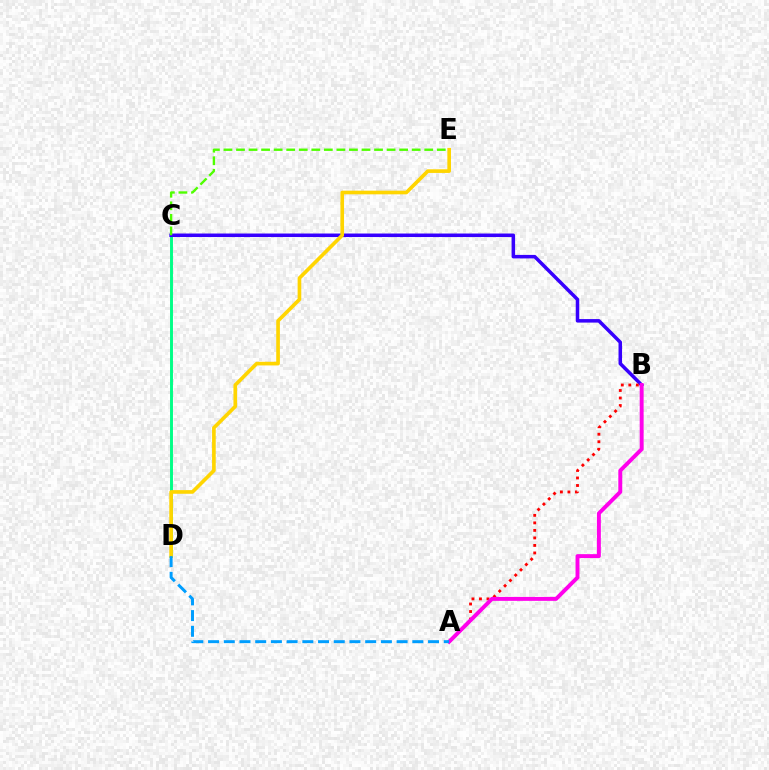{('C', 'D'): [{'color': '#00ff86', 'line_style': 'solid', 'thickness': 2.1}], ('B', 'C'): [{'color': '#3700ff', 'line_style': 'solid', 'thickness': 2.53}], ('A', 'B'): [{'color': '#ff0000', 'line_style': 'dotted', 'thickness': 2.04}, {'color': '#ff00ed', 'line_style': 'solid', 'thickness': 2.83}], ('D', 'E'): [{'color': '#ffd500', 'line_style': 'solid', 'thickness': 2.63}], ('C', 'E'): [{'color': '#4fff00', 'line_style': 'dashed', 'thickness': 1.7}], ('A', 'D'): [{'color': '#009eff', 'line_style': 'dashed', 'thickness': 2.13}]}